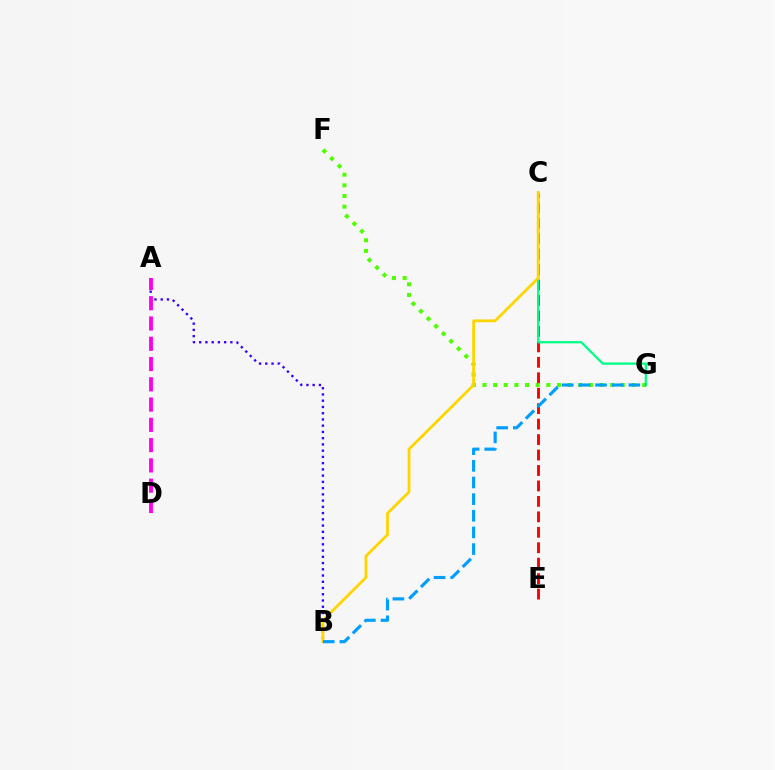{('A', 'B'): [{'color': '#3700ff', 'line_style': 'dotted', 'thickness': 1.7}], ('F', 'G'): [{'color': '#4fff00', 'line_style': 'dotted', 'thickness': 2.89}], ('C', 'E'): [{'color': '#ff0000', 'line_style': 'dashed', 'thickness': 2.1}], ('C', 'G'): [{'color': '#00ff86', 'line_style': 'solid', 'thickness': 1.64}], ('B', 'C'): [{'color': '#ffd500', 'line_style': 'solid', 'thickness': 2.02}], ('B', 'G'): [{'color': '#009eff', 'line_style': 'dashed', 'thickness': 2.26}], ('A', 'D'): [{'color': '#ff00ed', 'line_style': 'dashed', 'thickness': 2.75}]}